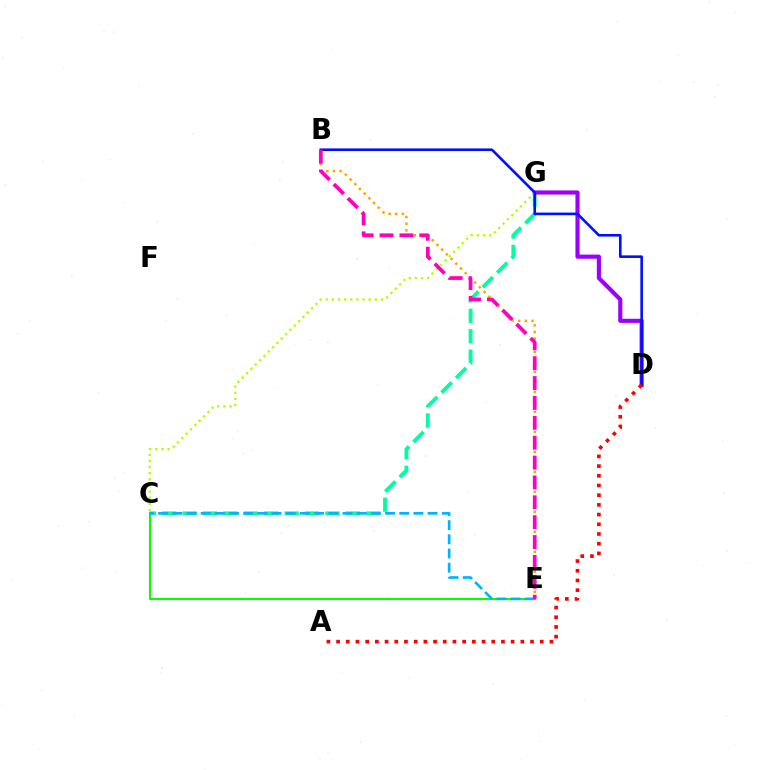{('B', 'E'): [{'color': '#ffa500', 'line_style': 'dotted', 'thickness': 1.81}, {'color': '#ff00bd', 'line_style': 'dashed', 'thickness': 2.7}], ('C', 'E'): [{'color': '#08ff00', 'line_style': 'solid', 'thickness': 1.51}, {'color': '#00b5ff', 'line_style': 'dashed', 'thickness': 1.93}], ('C', 'G'): [{'color': '#00ff9d', 'line_style': 'dashed', 'thickness': 2.77}, {'color': '#b3ff00', 'line_style': 'dotted', 'thickness': 1.66}], ('D', 'G'): [{'color': '#9b00ff', 'line_style': 'solid', 'thickness': 2.97}], ('B', 'D'): [{'color': '#0010ff', 'line_style': 'solid', 'thickness': 1.87}], ('A', 'D'): [{'color': '#ff0000', 'line_style': 'dotted', 'thickness': 2.63}]}